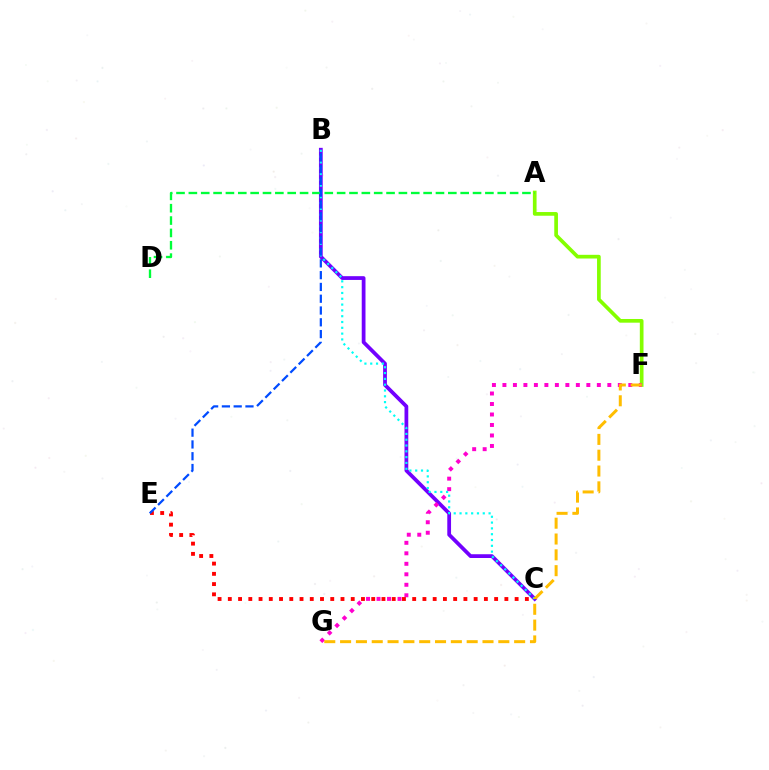{('A', 'F'): [{'color': '#84ff00', 'line_style': 'solid', 'thickness': 2.66}], ('B', 'C'): [{'color': '#7200ff', 'line_style': 'solid', 'thickness': 2.71}, {'color': '#00fff6', 'line_style': 'dotted', 'thickness': 1.58}], ('F', 'G'): [{'color': '#ff00cf', 'line_style': 'dotted', 'thickness': 2.85}, {'color': '#ffbd00', 'line_style': 'dashed', 'thickness': 2.15}], ('A', 'D'): [{'color': '#00ff39', 'line_style': 'dashed', 'thickness': 1.68}], ('C', 'E'): [{'color': '#ff0000', 'line_style': 'dotted', 'thickness': 2.78}], ('B', 'E'): [{'color': '#004bff', 'line_style': 'dashed', 'thickness': 1.6}]}